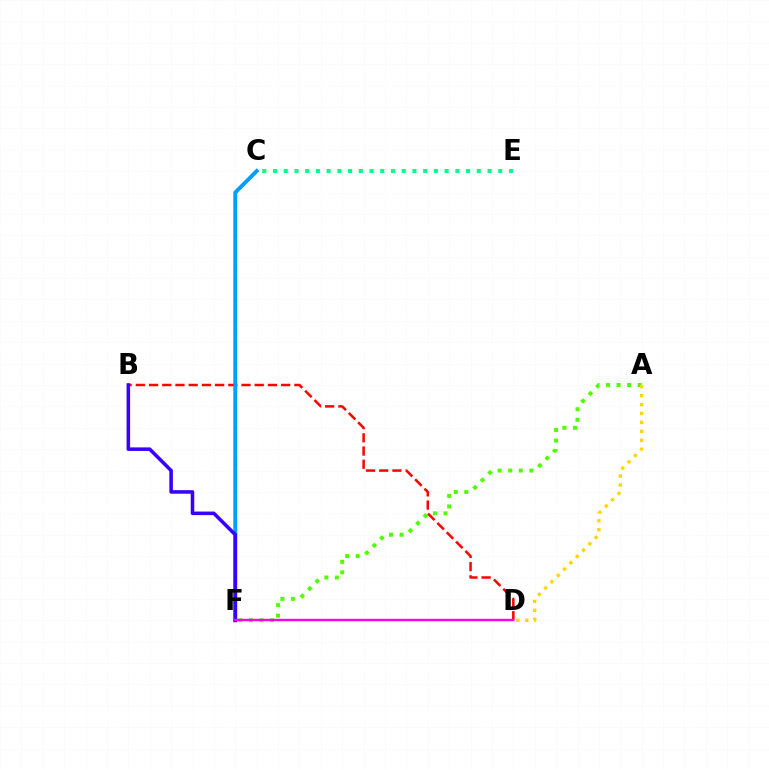{('C', 'E'): [{'color': '#00ff86', 'line_style': 'dotted', 'thickness': 2.91}], ('B', 'D'): [{'color': '#ff0000', 'line_style': 'dashed', 'thickness': 1.79}], ('C', 'F'): [{'color': '#009eff', 'line_style': 'solid', 'thickness': 2.83}], ('A', 'F'): [{'color': '#4fff00', 'line_style': 'dotted', 'thickness': 2.87}], ('B', 'F'): [{'color': '#3700ff', 'line_style': 'solid', 'thickness': 2.56}], ('D', 'F'): [{'color': '#ff00ed', 'line_style': 'solid', 'thickness': 1.73}], ('A', 'D'): [{'color': '#ffd500', 'line_style': 'dotted', 'thickness': 2.43}]}